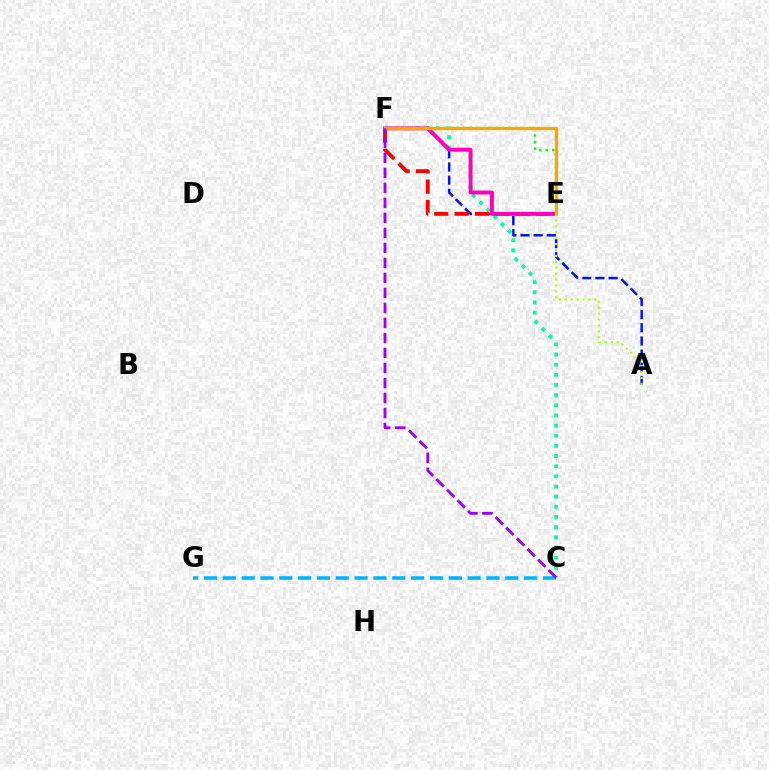{('C', 'F'): [{'color': '#00ff9d', 'line_style': 'dotted', 'thickness': 2.76}, {'color': '#9b00ff', 'line_style': 'dashed', 'thickness': 2.04}], ('A', 'F'): [{'color': '#0010ff', 'line_style': 'dashed', 'thickness': 1.79}], ('C', 'G'): [{'color': '#00b5ff', 'line_style': 'dashed', 'thickness': 2.56}], ('E', 'F'): [{'color': '#ff0000', 'line_style': 'dashed', 'thickness': 2.77}, {'color': '#ff00bd', 'line_style': 'solid', 'thickness': 2.81}, {'color': '#08ff00', 'line_style': 'dotted', 'thickness': 1.78}, {'color': '#ffa500', 'line_style': 'solid', 'thickness': 2.36}], ('A', 'E'): [{'color': '#b3ff00', 'line_style': 'dotted', 'thickness': 1.61}]}